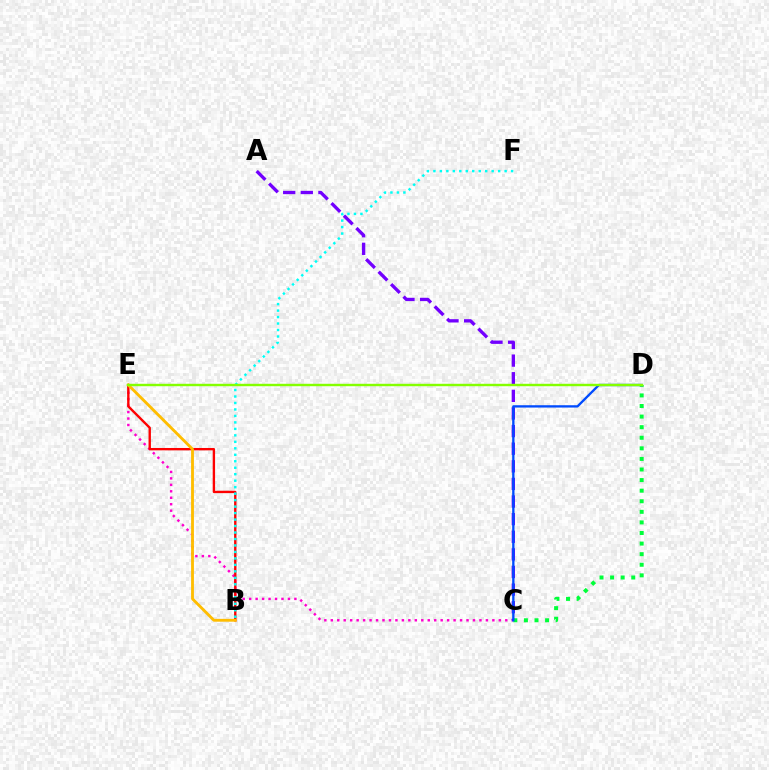{('C', 'E'): [{'color': '#ff00cf', 'line_style': 'dotted', 'thickness': 1.76}], ('A', 'C'): [{'color': '#7200ff', 'line_style': 'dashed', 'thickness': 2.39}], ('C', 'D'): [{'color': '#00ff39', 'line_style': 'dotted', 'thickness': 2.88}, {'color': '#004bff', 'line_style': 'solid', 'thickness': 1.67}], ('B', 'E'): [{'color': '#ff0000', 'line_style': 'solid', 'thickness': 1.71}, {'color': '#ffbd00', 'line_style': 'solid', 'thickness': 2.04}], ('B', 'F'): [{'color': '#00fff6', 'line_style': 'dotted', 'thickness': 1.76}], ('D', 'E'): [{'color': '#84ff00', 'line_style': 'solid', 'thickness': 1.74}]}